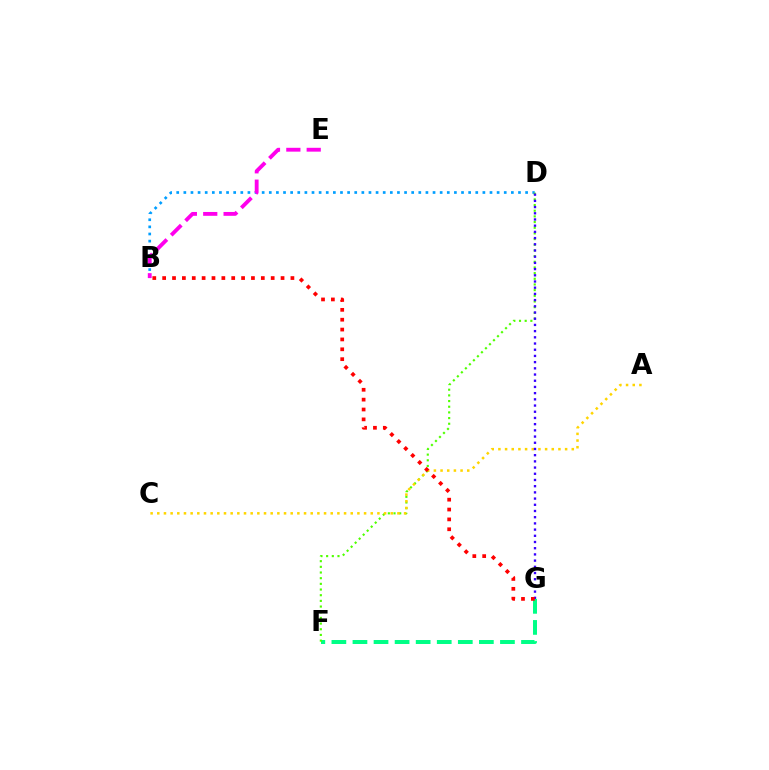{('F', 'G'): [{'color': '#00ff86', 'line_style': 'dashed', 'thickness': 2.86}], ('B', 'D'): [{'color': '#009eff', 'line_style': 'dotted', 'thickness': 1.93}], ('B', 'E'): [{'color': '#ff00ed', 'line_style': 'dashed', 'thickness': 2.77}], ('D', 'F'): [{'color': '#4fff00', 'line_style': 'dotted', 'thickness': 1.54}], ('A', 'C'): [{'color': '#ffd500', 'line_style': 'dotted', 'thickness': 1.81}], ('D', 'G'): [{'color': '#3700ff', 'line_style': 'dotted', 'thickness': 1.69}], ('B', 'G'): [{'color': '#ff0000', 'line_style': 'dotted', 'thickness': 2.68}]}